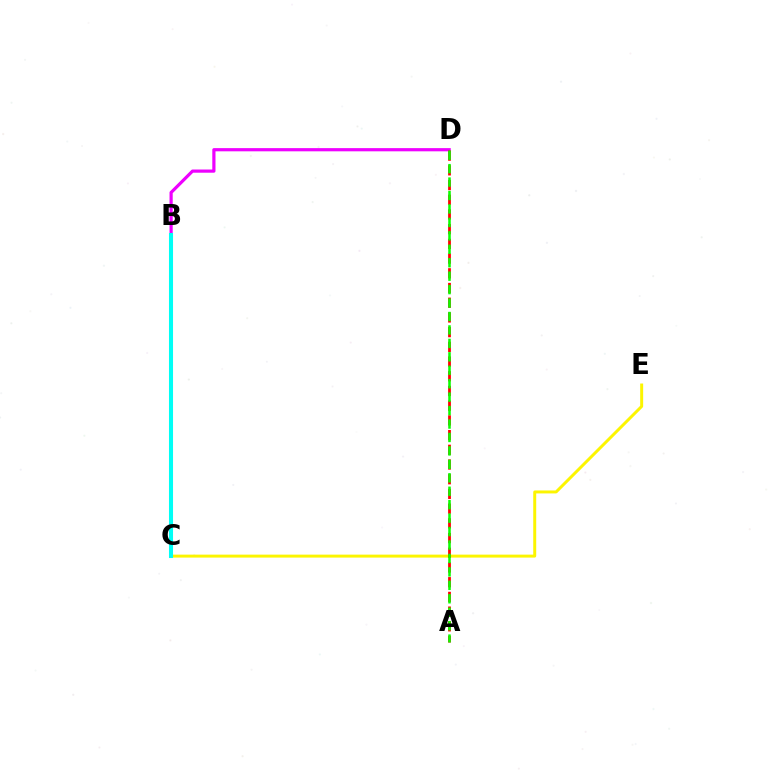{('B', 'D'): [{'color': '#ee00ff', 'line_style': 'solid', 'thickness': 2.3}], ('C', 'E'): [{'color': '#fcf500', 'line_style': 'solid', 'thickness': 2.13}], ('A', 'D'): [{'color': '#ff0000', 'line_style': 'dashed', 'thickness': 2.0}, {'color': '#08ff00', 'line_style': 'dashed', 'thickness': 1.83}], ('B', 'C'): [{'color': '#0010ff', 'line_style': 'dotted', 'thickness': 2.17}, {'color': '#00fff6', 'line_style': 'solid', 'thickness': 2.92}]}